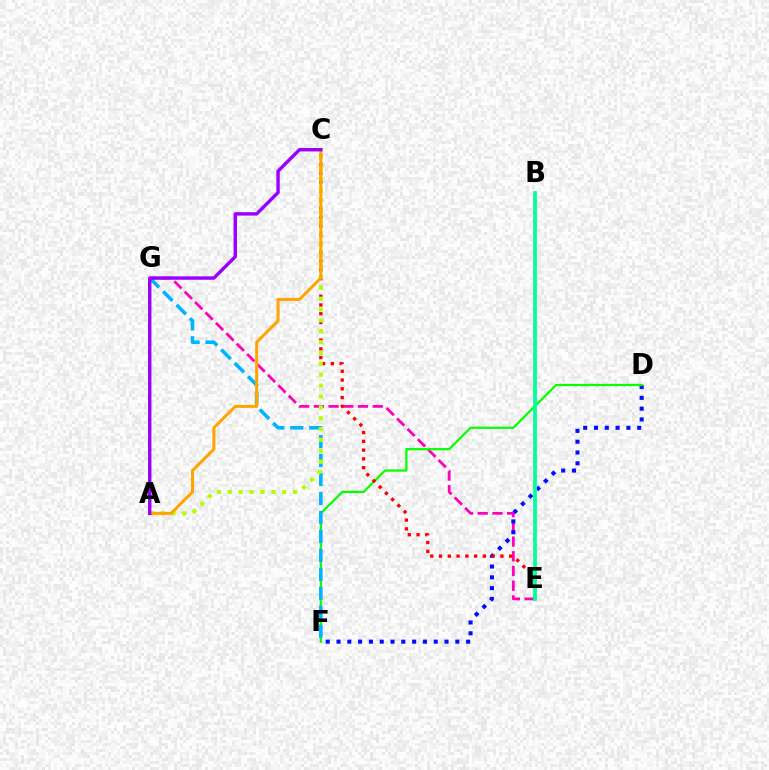{('E', 'G'): [{'color': '#ff00bd', 'line_style': 'dashed', 'thickness': 2.0}], ('D', 'F'): [{'color': '#0010ff', 'line_style': 'dotted', 'thickness': 2.93}, {'color': '#08ff00', 'line_style': 'solid', 'thickness': 1.61}], ('C', 'E'): [{'color': '#ff0000', 'line_style': 'dotted', 'thickness': 2.38}], ('B', 'E'): [{'color': '#00ff9d', 'line_style': 'solid', 'thickness': 2.69}], ('F', 'G'): [{'color': '#00b5ff', 'line_style': 'dashed', 'thickness': 2.58}], ('A', 'C'): [{'color': '#b3ff00', 'line_style': 'dotted', 'thickness': 2.95}, {'color': '#ffa500', 'line_style': 'solid', 'thickness': 2.19}, {'color': '#9b00ff', 'line_style': 'solid', 'thickness': 2.46}]}